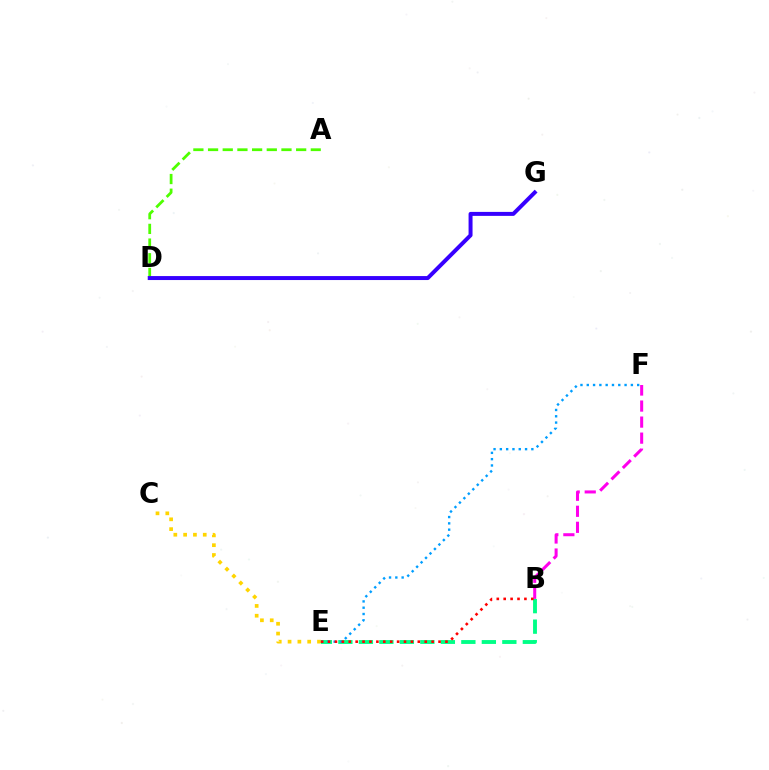{('B', 'F'): [{'color': '#ff00ed', 'line_style': 'dashed', 'thickness': 2.18}], ('A', 'D'): [{'color': '#4fff00', 'line_style': 'dashed', 'thickness': 1.99}], ('D', 'G'): [{'color': '#3700ff', 'line_style': 'solid', 'thickness': 2.86}], ('C', 'E'): [{'color': '#ffd500', 'line_style': 'dotted', 'thickness': 2.66}], ('B', 'E'): [{'color': '#00ff86', 'line_style': 'dashed', 'thickness': 2.78}, {'color': '#ff0000', 'line_style': 'dotted', 'thickness': 1.88}], ('E', 'F'): [{'color': '#009eff', 'line_style': 'dotted', 'thickness': 1.71}]}